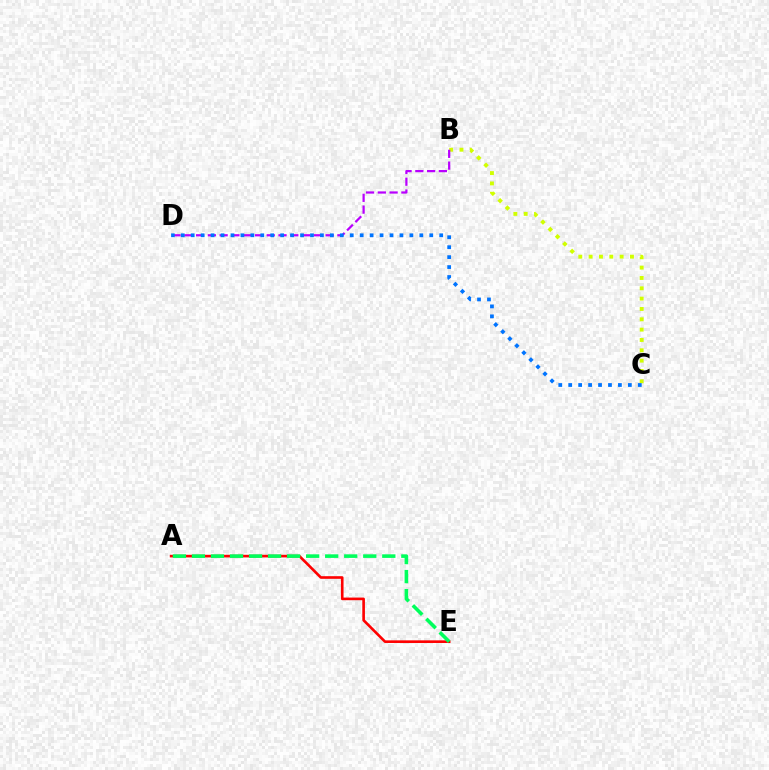{('A', 'E'): [{'color': '#ff0000', 'line_style': 'solid', 'thickness': 1.9}, {'color': '#00ff5c', 'line_style': 'dashed', 'thickness': 2.59}], ('B', 'C'): [{'color': '#d1ff00', 'line_style': 'dotted', 'thickness': 2.81}], ('B', 'D'): [{'color': '#b900ff', 'line_style': 'dashed', 'thickness': 1.6}], ('C', 'D'): [{'color': '#0074ff', 'line_style': 'dotted', 'thickness': 2.7}]}